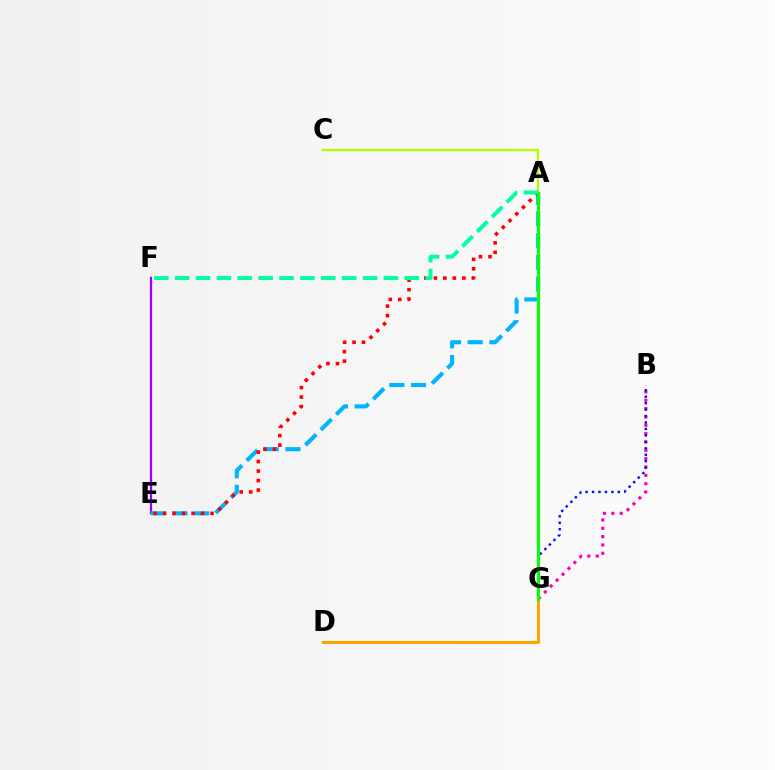{('E', 'F'): [{'color': '#9b00ff', 'line_style': 'solid', 'thickness': 1.65}], ('B', 'G'): [{'color': '#ff00bd', 'line_style': 'dotted', 'thickness': 2.27}, {'color': '#0010ff', 'line_style': 'dotted', 'thickness': 1.75}], ('A', 'E'): [{'color': '#00b5ff', 'line_style': 'dashed', 'thickness': 2.95}, {'color': '#ff0000', 'line_style': 'dotted', 'thickness': 2.58}], ('D', 'G'): [{'color': '#ffa500', 'line_style': 'solid', 'thickness': 2.22}], ('A', 'C'): [{'color': '#b3ff00', 'line_style': 'solid', 'thickness': 1.68}], ('A', 'G'): [{'color': '#08ff00', 'line_style': 'solid', 'thickness': 2.24}], ('A', 'F'): [{'color': '#00ff9d', 'line_style': 'dashed', 'thickness': 2.84}]}